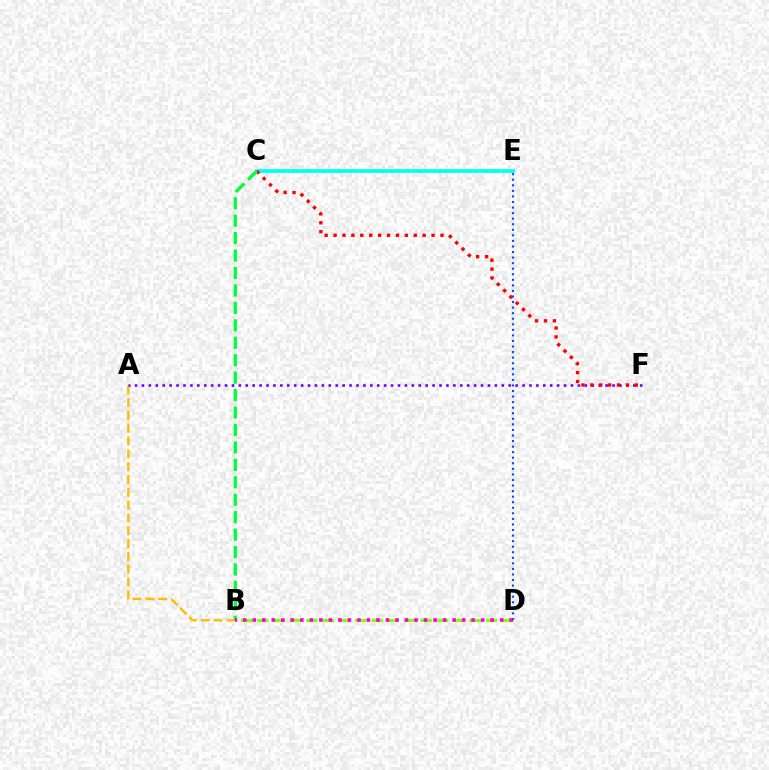{('C', 'E'): [{'color': '#00fff6', 'line_style': 'solid', 'thickness': 2.7}], ('B', 'D'): [{'color': '#84ff00', 'line_style': 'dashed', 'thickness': 2.22}, {'color': '#ff00cf', 'line_style': 'dotted', 'thickness': 2.59}], ('A', 'B'): [{'color': '#ffbd00', 'line_style': 'dashed', 'thickness': 1.74}], ('A', 'F'): [{'color': '#7200ff', 'line_style': 'dotted', 'thickness': 1.88}], ('D', 'E'): [{'color': '#004bff', 'line_style': 'dotted', 'thickness': 1.51}], ('C', 'F'): [{'color': '#ff0000', 'line_style': 'dotted', 'thickness': 2.42}], ('B', 'C'): [{'color': '#00ff39', 'line_style': 'dashed', 'thickness': 2.37}]}